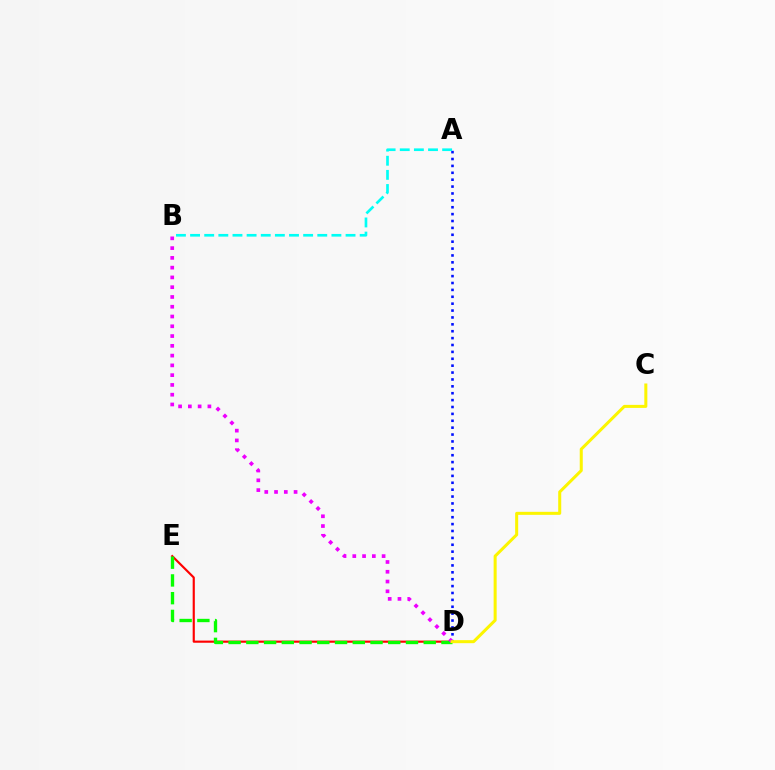{('A', 'D'): [{'color': '#0010ff', 'line_style': 'dotted', 'thickness': 1.87}], ('D', 'E'): [{'color': '#ff0000', 'line_style': 'solid', 'thickness': 1.55}, {'color': '#08ff00', 'line_style': 'dashed', 'thickness': 2.41}], ('B', 'D'): [{'color': '#ee00ff', 'line_style': 'dotted', 'thickness': 2.66}], ('A', 'B'): [{'color': '#00fff6', 'line_style': 'dashed', 'thickness': 1.92}], ('C', 'D'): [{'color': '#fcf500', 'line_style': 'solid', 'thickness': 2.18}]}